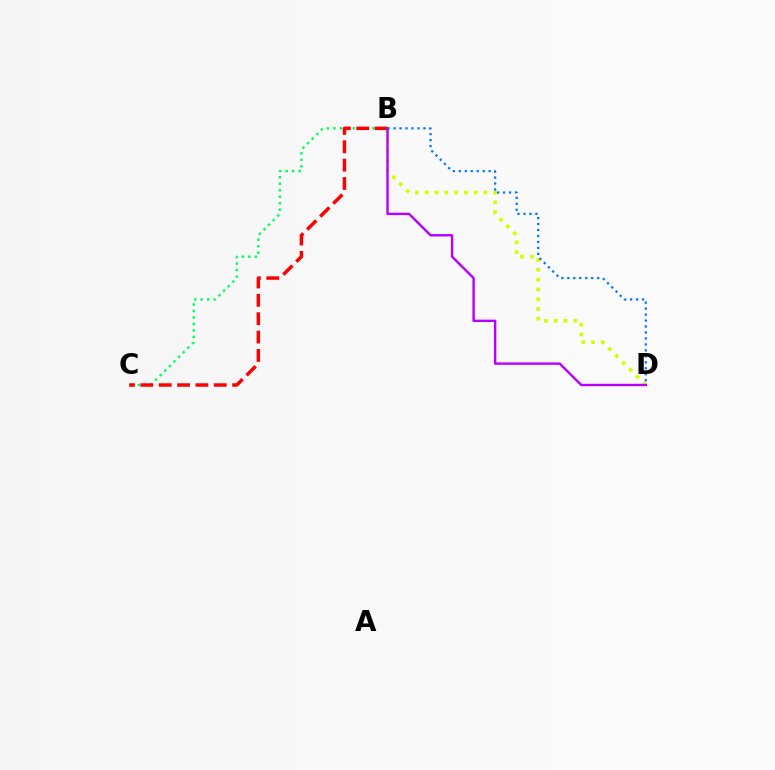{('B', 'D'): [{'color': '#d1ff00', 'line_style': 'dotted', 'thickness': 2.66}, {'color': '#b900ff', 'line_style': 'solid', 'thickness': 1.73}, {'color': '#0074ff', 'line_style': 'dotted', 'thickness': 1.62}], ('B', 'C'): [{'color': '#00ff5c', 'line_style': 'dotted', 'thickness': 1.76}, {'color': '#ff0000', 'line_style': 'dashed', 'thickness': 2.49}]}